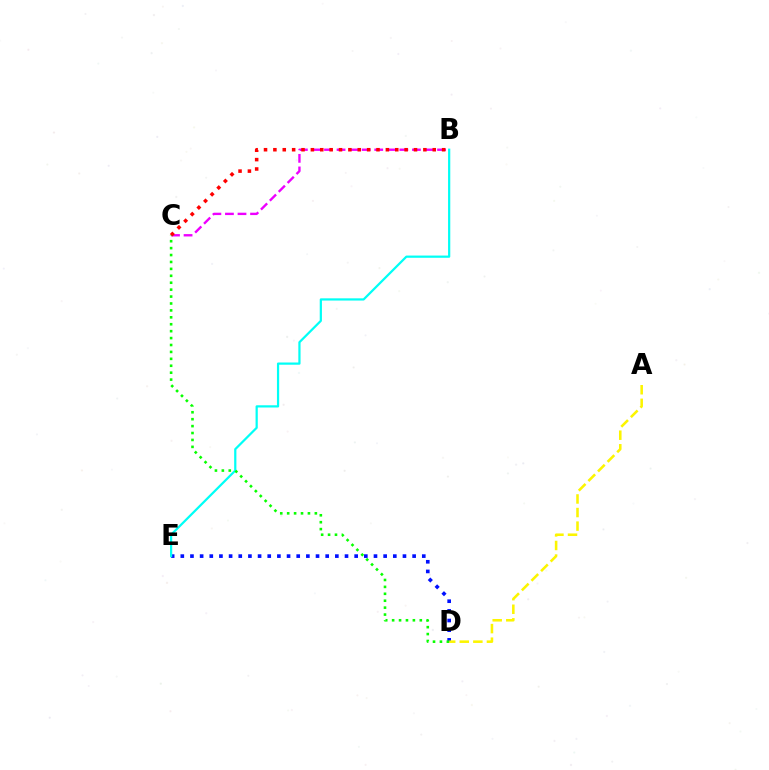{('D', 'E'): [{'color': '#0010ff', 'line_style': 'dotted', 'thickness': 2.62}], ('B', 'C'): [{'color': '#ee00ff', 'line_style': 'dashed', 'thickness': 1.71}, {'color': '#ff0000', 'line_style': 'dotted', 'thickness': 2.55}], ('A', 'D'): [{'color': '#fcf500', 'line_style': 'dashed', 'thickness': 1.84}], ('B', 'E'): [{'color': '#00fff6', 'line_style': 'solid', 'thickness': 1.6}], ('C', 'D'): [{'color': '#08ff00', 'line_style': 'dotted', 'thickness': 1.88}]}